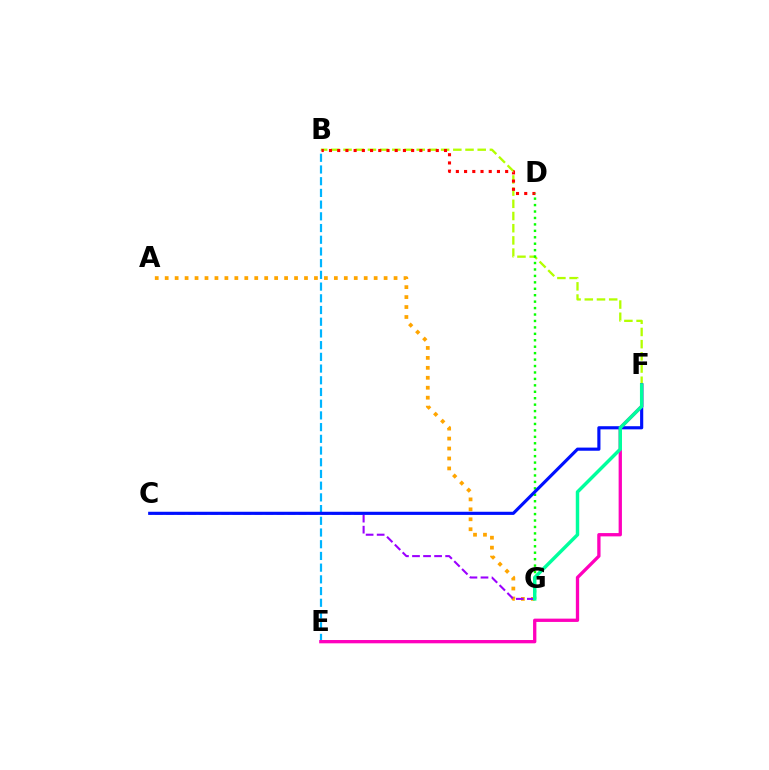{('B', 'F'): [{'color': '#b3ff00', 'line_style': 'dashed', 'thickness': 1.66}], ('B', 'D'): [{'color': '#ff0000', 'line_style': 'dotted', 'thickness': 2.23}], ('B', 'E'): [{'color': '#00b5ff', 'line_style': 'dashed', 'thickness': 1.59}], ('E', 'F'): [{'color': '#ff00bd', 'line_style': 'solid', 'thickness': 2.38}], ('A', 'G'): [{'color': '#ffa500', 'line_style': 'dotted', 'thickness': 2.7}], ('D', 'G'): [{'color': '#08ff00', 'line_style': 'dotted', 'thickness': 1.75}], ('C', 'G'): [{'color': '#9b00ff', 'line_style': 'dashed', 'thickness': 1.5}], ('C', 'F'): [{'color': '#0010ff', 'line_style': 'solid', 'thickness': 2.26}], ('F', 'G'): [{'color': '#00ff9d', 'line_style': 'solid', 'thickness': 2.48}]}